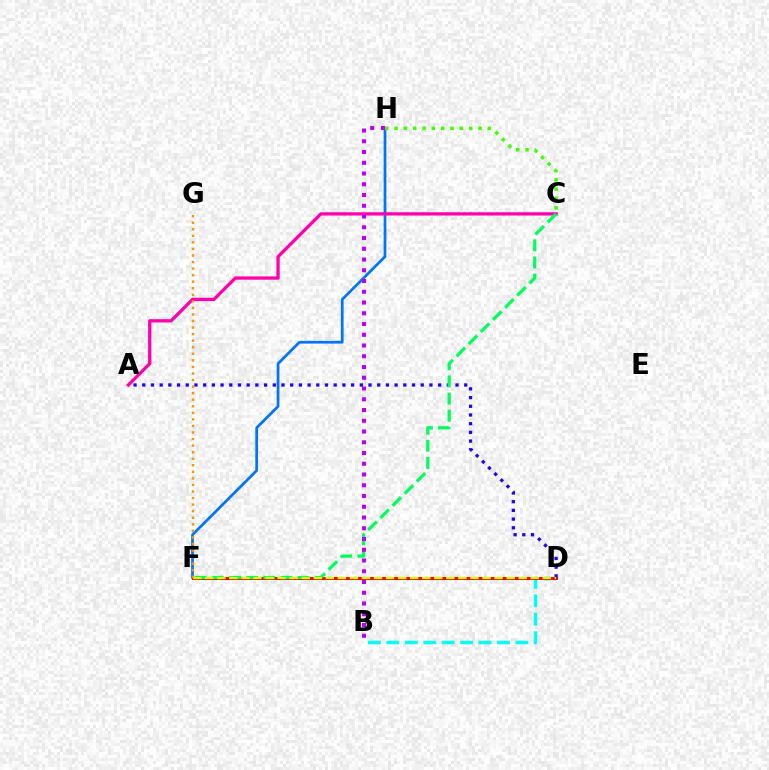{('F', 'H'): [{'color': '#0074ff', 'line_style': 'solid', 'thickness': 1.97}], ('B', 'D'): [{'color': '#00fff6', 'line_style': 'dashed', 'thickness': 2.5}], ('A', 'C'): [{'color': '#ff00ac', 'line_style': 'solid', 'thickness': 2.37}], ('D', 'F'): [{'color': '#ff0000', 'line_style': 'solid', 'thickness': 2.12}, {'color': '#d1ff00', 'line_style': 'dashed', 'thickness': 1.64}], ('C', 'H'): [{'color': '#3dff00', 'line_style': 'dotted', 'thickness': 2.53}], ('A', 'D'): [{'color': '#2500ff', 'line_style': 'dotted', 'thickness': 2.36}], ('C', 'F'): [{'color': '#00ff5c', 'line_style': 'dashed', 'thickness': 2.33}], ('B', 'H'): [{'color': '#b900ff', 'line_style': 'dotted', 'thickness': 2.92}], ('F', 'G'): [{'color': '#ff9400', 'line_style': 'dotted', 'thickness': 1.78}]}